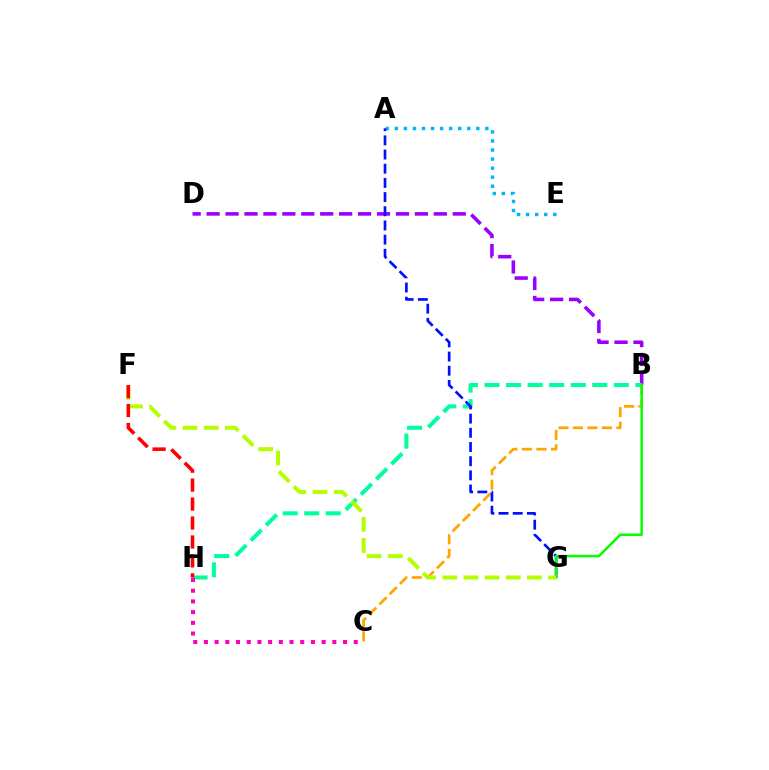{('B', 'D'): [{'color': '#9b00ff', 'line_style': 'dashed', 'thickness': 2.57}], ('B', 'H'): [{'color': '#00ff9d', 'line_style': 'dashed', 'thickness': 2.93}], ('C', 'H'): [{'color': '#ff00bd', 'line_style': 'dotted', 'thickness': 2.91}], ('A', 'E'): [{'color': '#00b5ff', 'line_style': 'dotted', 'thickness': 2.46}], ('B', 'C'): [{'color': '#ffa500', 'line_style': 'dashed', 'thickness': 1.97}], ('A', 'G'): [{'color': '#0010ff', 'line_style': 'dashed', 'thickness': 1.93}], ('B', 'G'): [{'color': '#08ff00', 'line_style': 'solid', 'thickness': 1.81}], ('F', 'G'): [{'color': '#b3ff00', 'line_style': 'dashed', 'thickness': 2.87}], ('F', 'H'): [{'color': '#ff0000', 'line_style': 'dashed', 'thickness': 2.57}]}